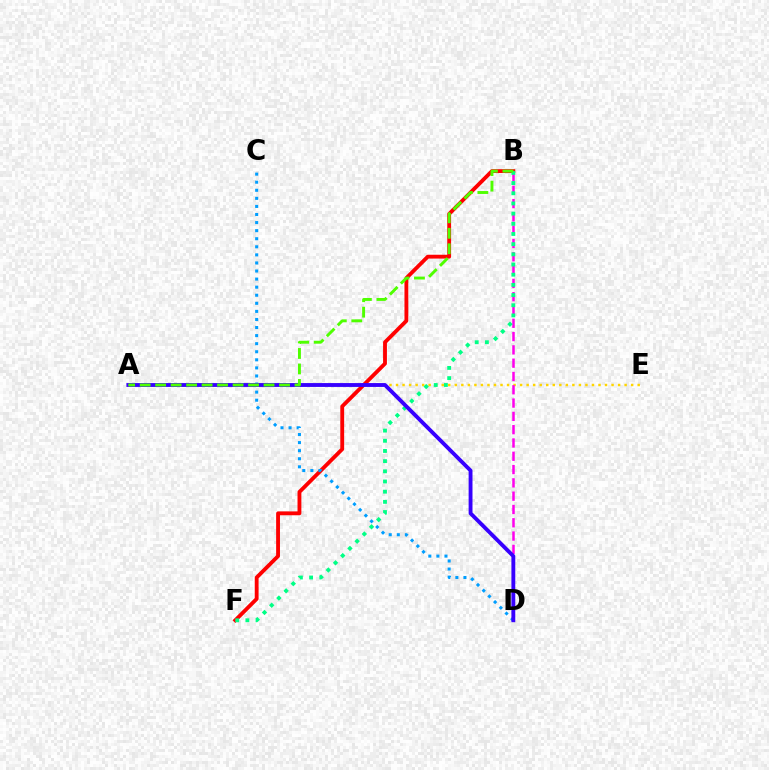{('B', 'F'): [{'color': '#ff0000', 'line_style': 'solid', 'thickness': 2.77}, {'color': '#00ff86', 'line_style': 'dotted', 'thickness': 2.77}], ('C', 'D'): [{'color': '#009eff', 'line_style': 'dotted', 'thickness': 2.19}], ('A', 'E'): [{'color': '#ffd500', 'line_style': 'dotted', 'thickness': 1.77}], ('B', 'D'): [{'color': '#ff00ed', 'line_style': 'dashed', 'thickness': 1.81}], ('A', 'D'): [{'color': '#3700ff', 'line_style': 'solid', 'thickness': 2.78}], ('A', 'B'): [{'color': '#4fff00', 'line_style': 'dashed', 'thickness': 2.1}]}